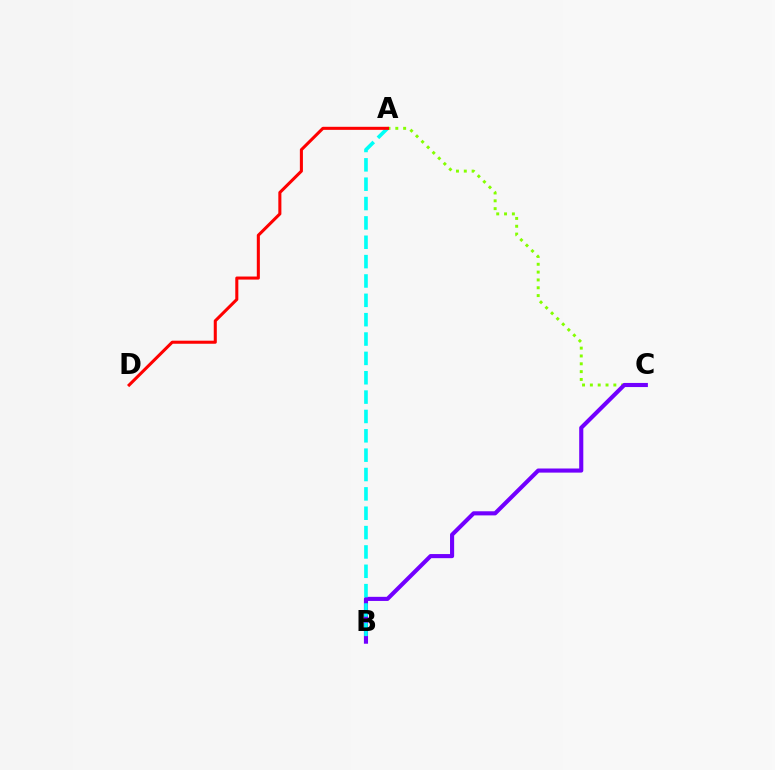{('A', 'C'): [{'color': '#84ff00', 'line_style': 'dotted', 'thickness': 2.13}], ('B', 'C'): [{'color': '#7200ff', 'line_style': 'solid', 'thickness': 2.96}], ('A', 'B'): [{'color': '#00fff6', 'line_style': 'dashed', 'thickness': 2.63}], ('A', 'D'): [{'color': '#ff0000', 'line_style': 'solid', 'thickness': 2.2}]}